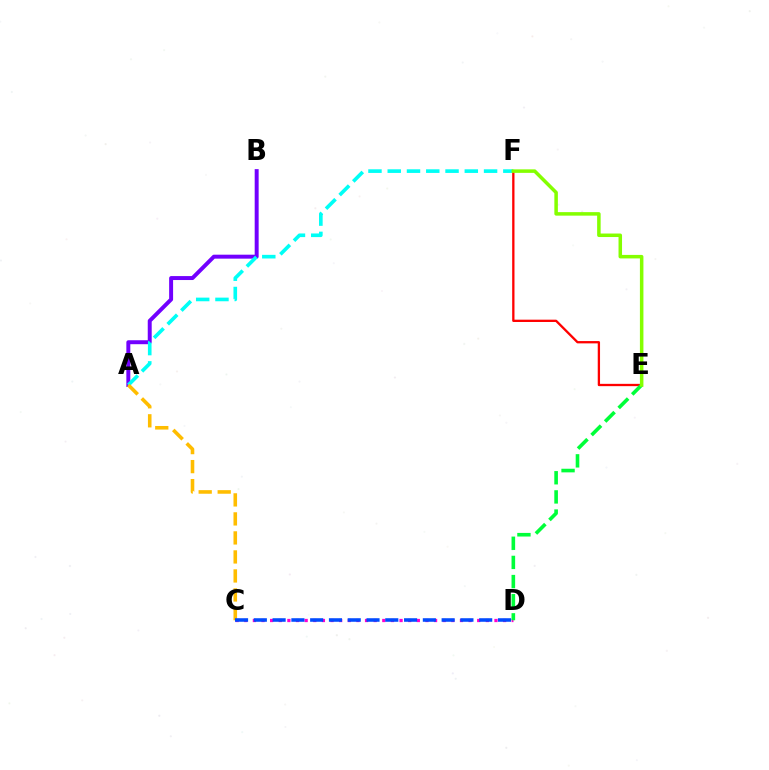{('A', 'B'): [{'color': '#7200ff', 'line_style': 'solid', 'thickness': 2.85}], ('C', 'D'): [{'color': '#ff00cf', 'line_style': 'dotted', 'thickness': 2.34}, {'color': '#004bff', 'line_style': 'dashed', 'thickness': 2.55}], ('A', 'F'): [{'color': '#00fff6', 'line_style': 'dashed', 'thickness': 2.62}], ('E', 'F'): [{'color': '#ff0000', 'line_style': 'solid', 'thickness': 1.66}, {'color': '#84ff00', 'line_style': 'solid', 'thickness': 2.53}], ('D', 'E'): [{'color': '#00ff39', 'line_style': 'dashed', 'thickness': 2.6}], ('A', 'C'): [{'color': '#ffbd00', 'line_style': 'dashed', 'thickness': 2.58}]}